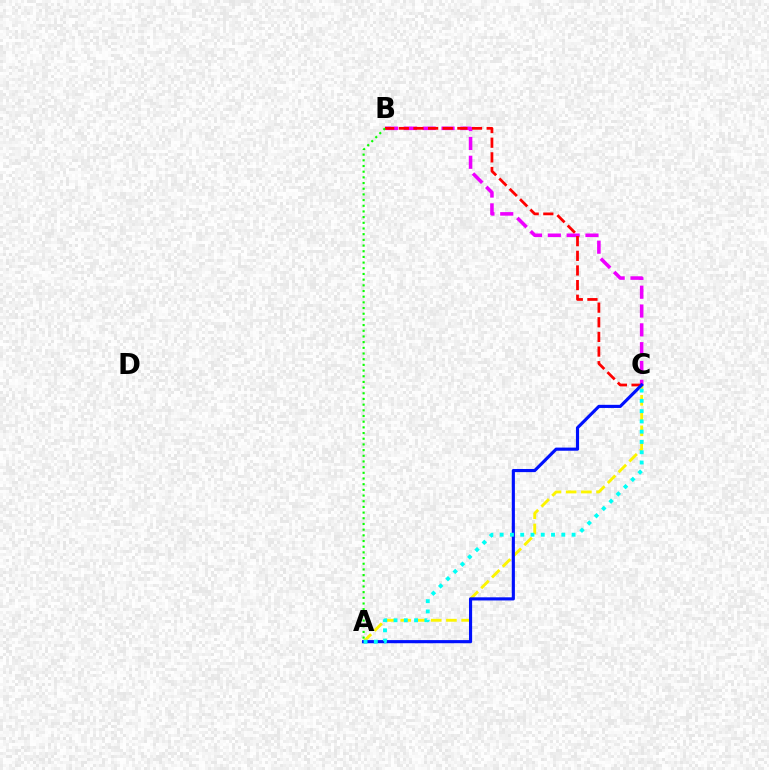{('B', 'C'): [{'color': '#ee00ff', 'line_style': 'dashed', 'thickness': 2.56}, {'color': '#ff0000', 'line_style': 'dashed', 'thickness': 1.99}], ('A', 'C'): [{'color': '#fcf500', 'line_style': 'dashed', 'thickness': 2.07}, {'color': '#0010ff', 'line_style': 'solid', 'thickness': 2.26}, {'color': '#00fff6', 'line_style': 'dotted', 'thickness': 2.79}], ('A', 'B'): [{'color': '#08ff00', 'line_style': 'dotted', 'thickness': 1.54}]}